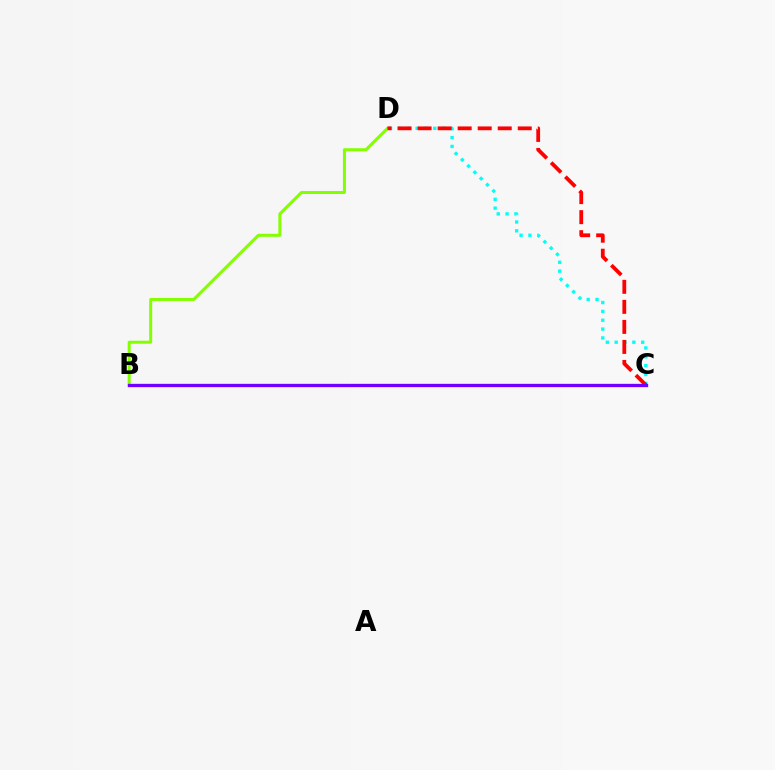{('C', 'D'): [{'color': '#00fff6', 'line_style': 'dotted', 'thickness': 2.4}, {'color': '#ff0000', 'line_style': 'dashed', 'thickness': 2.72}], ('B', 'D'): [{'color': '#84ff00', 'line_style': 'solid', 'thickness': 2.17}], ('B', 'C'): [{'color': '#7200ff', 'line_style': 'solid', 'thickness': 2.4}]}